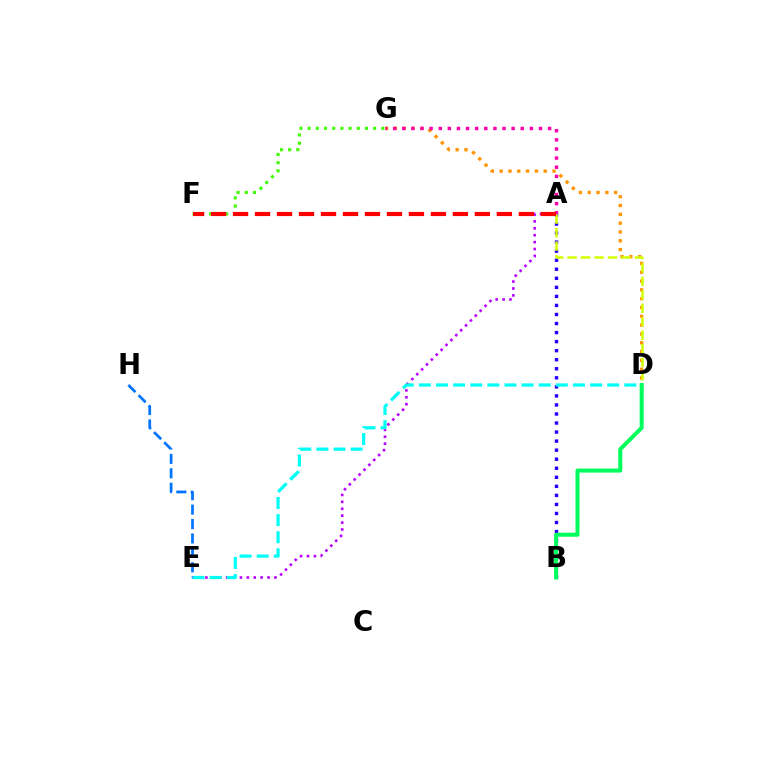{('D', 'G'): [{'color': '#ff9400', 'line_style': 'dotted', 'thickness': 2.39}], ('A', 'G'): [{'color': '#ff00ac', 'line_style': 'dotted', 'thickness': 2.48}], ('A', 'E'): [{'color': '#b900ff', 'line_style': 'dotted', 'thickness': 1.88}], ('F', 'G'): [{'color': '#3dff00', 'line_style': 'dotted', 'thickness': 2.22}], ('A', 'B'): [{'color': '#2500ff', 'line_style': 'dotted', 'thickness': 2.46}], ('A', 'D'): [{'color': '#d1ff00', 'line_style': 'dashed', 'thickness': 1.83}], ('D', 'E'): [{'color': '#00fff6', 'line_style': 'dashed', 'thickness': 2.33}], ('B', 'D'): [{'color': '#00ff5c', 'line_style': 'solid', 'thickness': 2.91}], ('A', 'F'): [{'color': '#ff0000', 'line_style': 'dashed', 'thickness': 2.99}], ('E', 'H'): [{'color': '#0074ff', 'line_style': 'dashed', 'thickness': 1.96}]}